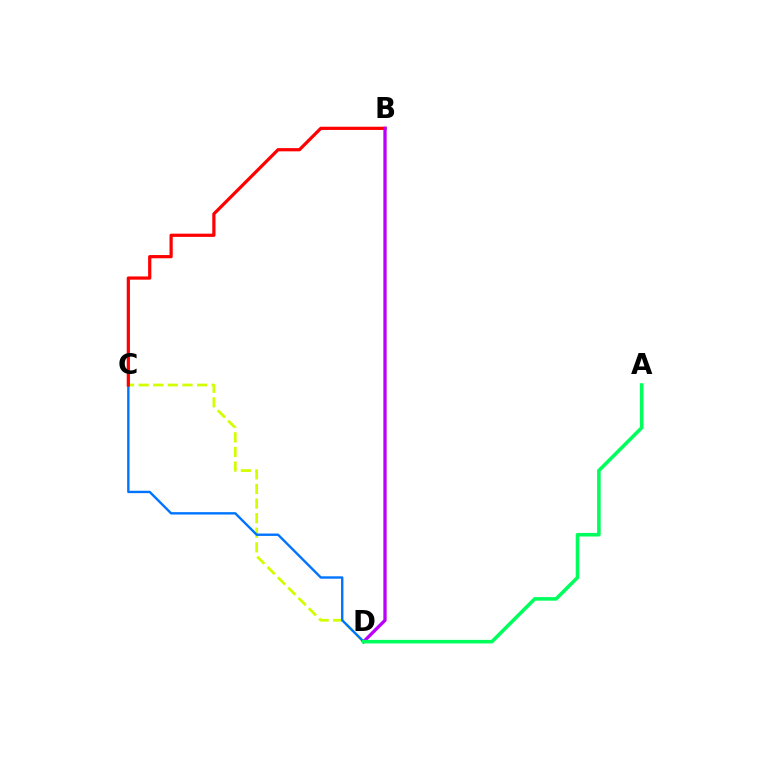{('C', 'D'): [{'color': '#d1ff00', 'line_style': 'dashed', 'thickness': 1.98}, {'color': '#0074ff', 'line_style': 'solid', 'thickness': 1.72}], ('B', 'C'): [{'color': '#ff0000', 'line_style': 'solid', 'thickness': 2.31}], ('B', 'D'): [{'color': '#b900ff', 'line_style': 'solid', 'thickness': 2.38}], ('A', 'D'): [{'color': '#00ff5c', 'line_style': 'solid', 'thickness': 2.57}]}